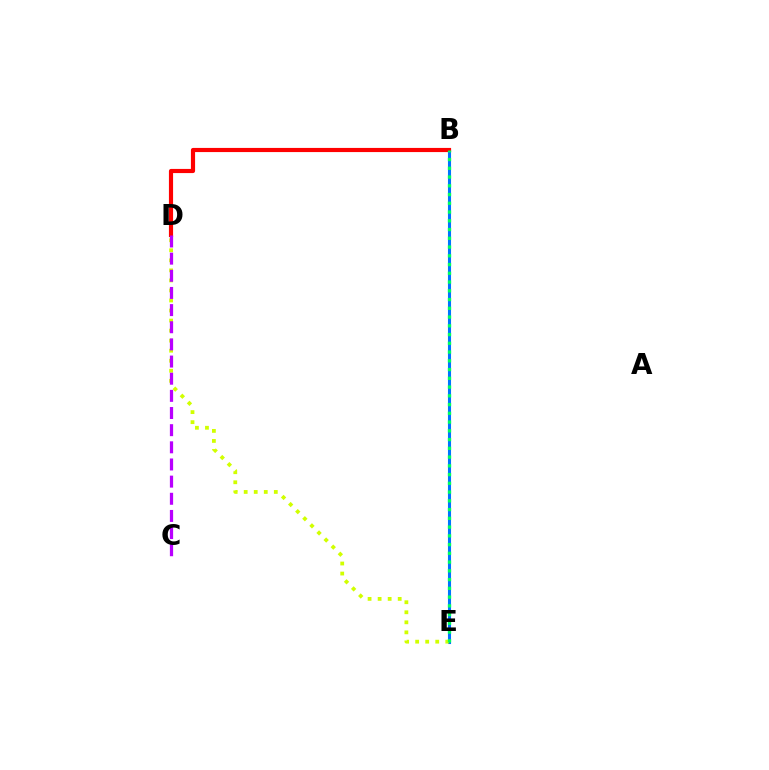{('B', 'E'): [{'color': '#0074ff', 'line_style': 'solid', 'thickness': 2.21}, {'color': '#00ff5c', 'line_style': 'dotted', 'thickness': 2.38}], ('B', 'D'): [{'color': '#ff0000', 'line_style': 'solid', 'thickness': 3.0}], ('D', 'E'): [{'color': '#d1ff00', 'line_style': 'dotted', 'thickness': 2.73}], ('C', 'D'): [{'color': '#b900ff', 'line_style': 'dashed', 'thickness': 2.33}]}